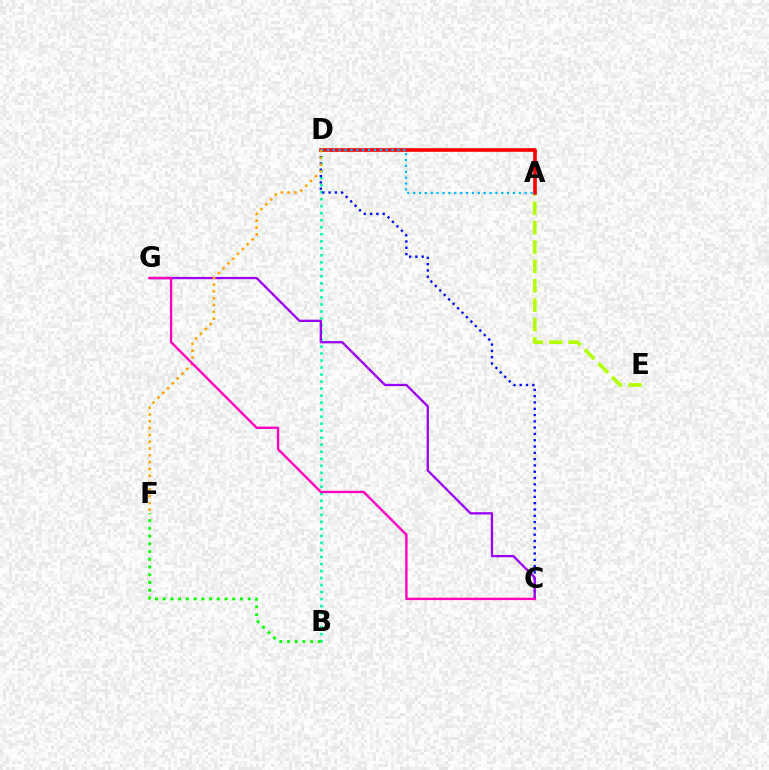{('B', 'D'): [{'color': '#00ff9d', 'line_style': 'dotted', 'thickness': 1.91}], ('A', 'E'): [{'color': '#b3ff00', 'line_style': 'dashed', 'thickness': 2.63}], ('A', 'D'): [{'color': '#ff0000', 'line_style': 'solid', 'thickness': 2.6}, {'color': '#00b5ff', 'line_style': 'dotted', 'thickness': 1.6}], ('C', 'D'): [{'color': '#0010ff', 'line_style': 'dotted', 'thickness': 1.71}], ('C', 'G'): [{'color': '#9b00ff', 'line_style': 'solid', 'thickness': 1.65}, {'color': '#ff00bd', 'line_style': 'solid', 'thickness': 1.71}], ('B', 'F'): [{'color': '#08ff00', 'line_style': 'dotted', 'thickness': 2.1}], ('D', 'F'): [{'color': '#ffa500', 'line_style': 'dotted', 'thickness': 1.85}]}